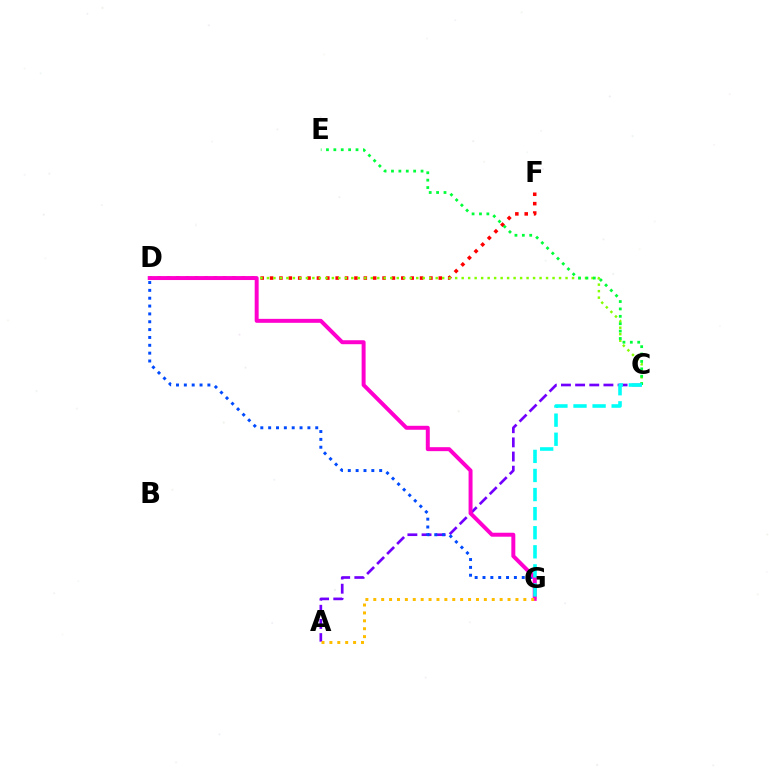{('D', 'F'): [{'color': '#ff0000', 'line_style': 'dotted', 'thickness': 2.55}], ('A', 'C'): [{'color': '#7200ff', 'line_style': 'dashed', 'thickness': 1.92}], ('C', 'D'): [{'color': '#84ff00', 'line_style': 'dotted', 'thickness': 1.76}], ('D', 'G'): [{'color': '#004bff', 'line_style': 'dotted', 'thickness': 2.13}, {'color': '#ff00cf', 'line_style': 'solid', 'thickness': 2.85}], ('C', 'E'): [{'color': '#00ff39', 'line_style': 'dotted', 'thickness': 2.01}], ('C', 'G'): [{'color': '#00fff6', 'line_style': 'dashed', 'thickness': 2.59}], ('A', 'G'): [{'color': '#ffbd00', 'line_style': 'dotted', 'thickness': 2.15}]}